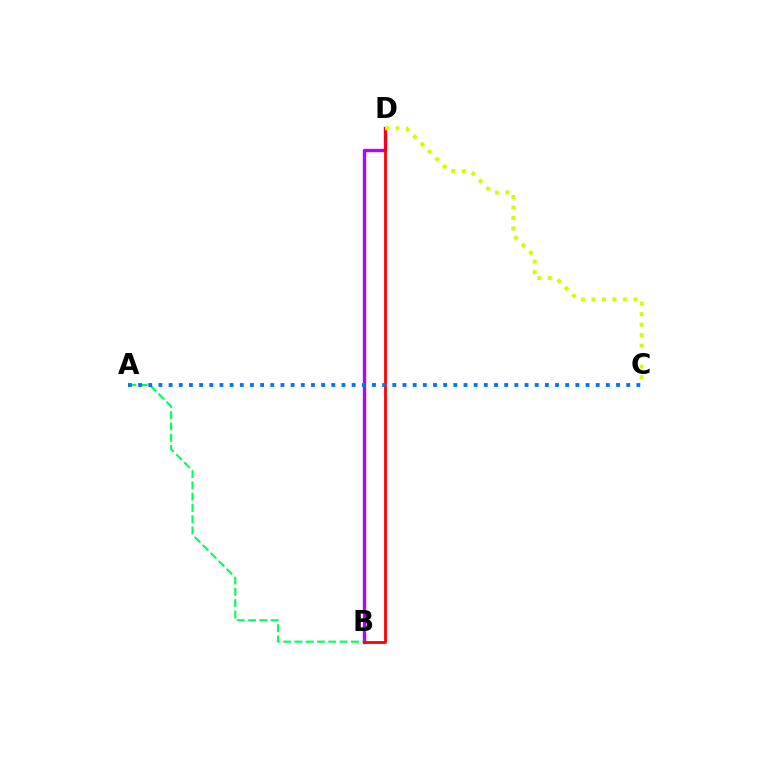{('B', 'D'): [{'color': '#b900ff', 'line_style': 'solid', 'thickness': 2.41}, {'color': '#ff0000', 'line_style': 'solid', 'thickness': 2.01}], ('A', 'B'): [{'color': '#00ff5c', 'line_style': 'dashed', 'thickness': 1.53}], ('C', 'D'): [{'color': '#d1ff00', 'line_style': 'dotted', 'thickness': 2.85}], ('A', 'C'): [{'color': '#0074ff', 'line_style': 'dotted', 'thickness': 2.76}]}